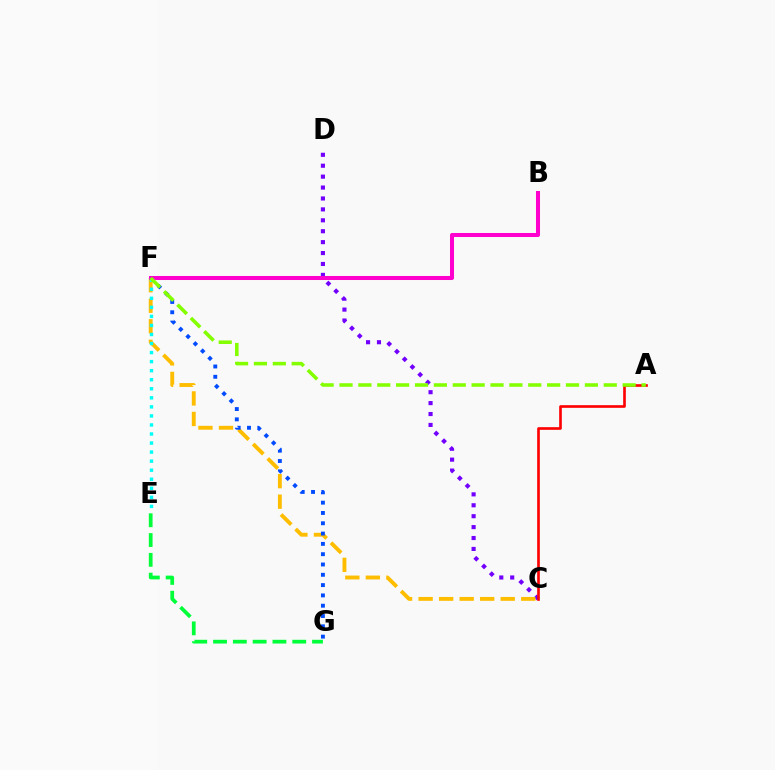{('C', 'D'): [{'color': '#7200ff', 'line_style': 'dotted', 'thickness': 2.97}], ('C', 'F'): [{'color': '#ffbd00', 'line_style': 'dashed', 'thickness': 2.79}], ('A', 'C'): [{'color': '#ff0000', 'line_style': 'solid', 'thickness': 1.9}], ('F', 'G'): [{'color': '#004bff', 'line_style': 'dotted', 'thickness': 2.8}], ('B', 'F'): [{'color': '#ff00cf', 'line_style': 'solid', 'thickness': 2.9}], ('E', 'G'): [{'color': '#00ff39', 'line_style': 'dashed', 'thickness': 2.69}], ('E', 'F'): [{'color': '#00fff6', 'line_style': 'dotted', 'thickness': 2.46}], ('A', 'F'): [{'color': '#84ff00', 'line_style': 'dashed', 'thickness': 2.56}]}